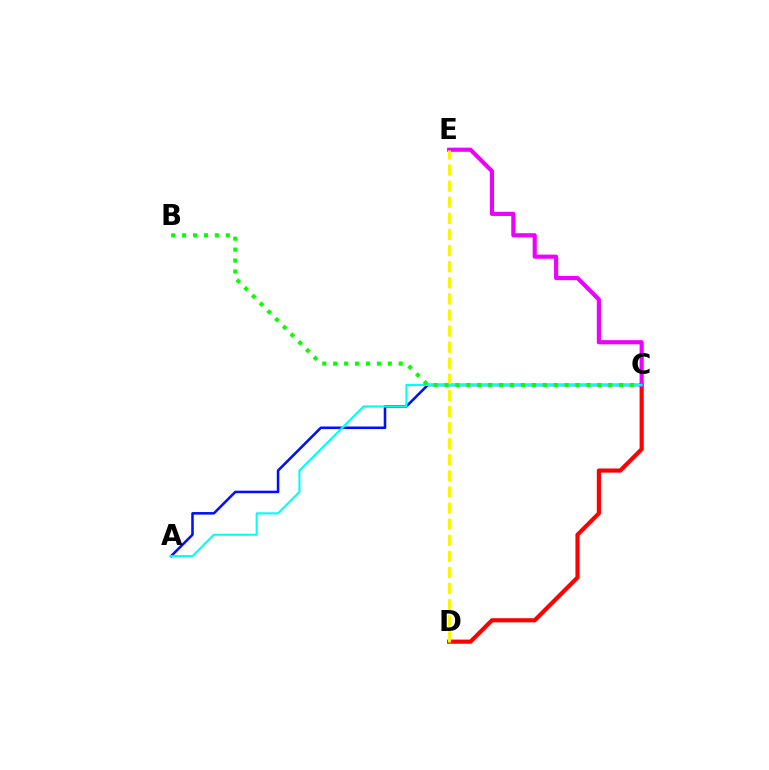{('A', 'C'): [{'color': '#0010ff', 'line_style': 'solid', 'thickness': 1.84}, {'color': '#00fff6', 'line_style': 'solid', 'thickness': 1.51}], ('C', 'D'): [{'color': '#ff0000', 'line_style': 'solid', 'thickness': 3.0}], ('C', 'E'): [{'color': '#ee00ff', 'line_style': 'solid', 'thickness': 2.98}], ('D', 'E'): [{'color': '#fcf500', 'line_style': 'dashed', 'thickness': 2.19}], ('B', 'C'): [{'color': '#08ff00', 'line_style': 'dotted', 'thickness': 2.97}]}